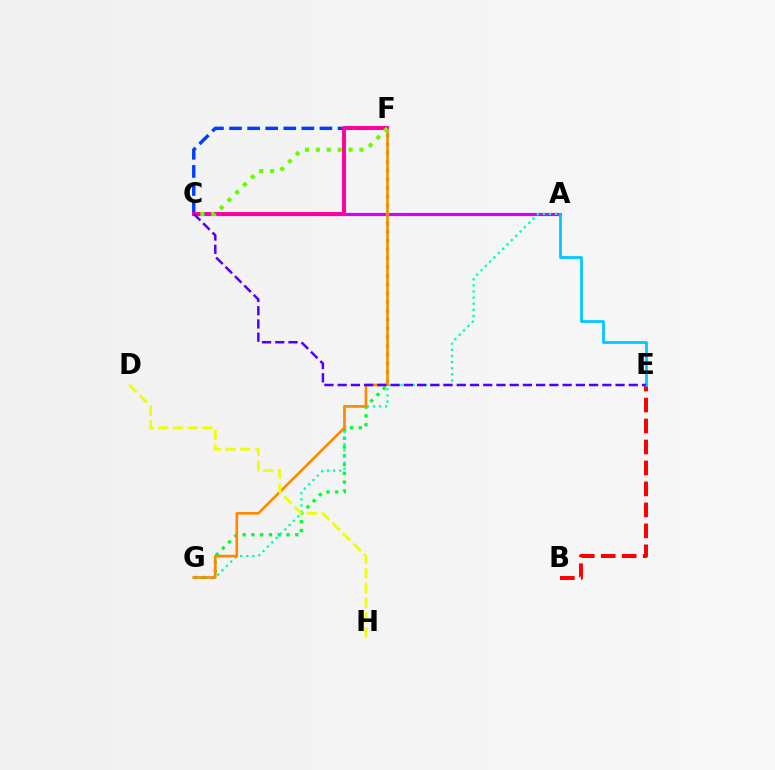{('A', 'C'): [{'color': '#d600ff', 'line_style': 'solid', 'thickness': 2.29}], ('C', 'F'): [{'color': '#003fff', 'line_style': 'dashed', 'thickness': 2.46}, {'color': '#ff00a0', 'line_style': 'solid', 'thickness': 2.83}, {'color': '#66ff00', 'line_style': 'dotted', 'thickness': 2.97}], ('F', 'G'): [{'color': '#00ff27', 'line_style': 'dotted', 'thickness': 2.38}, {'color': '#ff8800', 'line_style': 'solid', 'thickness': 1.89}], ('B', 'E'): [{'color': '#ff0000', 'line_style': 'dashed', 'thickness': 2.85}], ('A', 'G'): [{'color': '#00ffaf', 'line_style': 'dotted', 'thickness': 1.66}], ('D', 'H'): [{'color': '#eeff00', 'line_style': 'dashed', 'thickness': 2.01}], ('A', 'E'): [{'color': '#00c7ff', 'line_style': 'solid', 'thickness': 1.98}], ('C', 'E'): [{'color': '#4f00ff', 'line_style': 'dashed', 'thickness': 1.8}]}